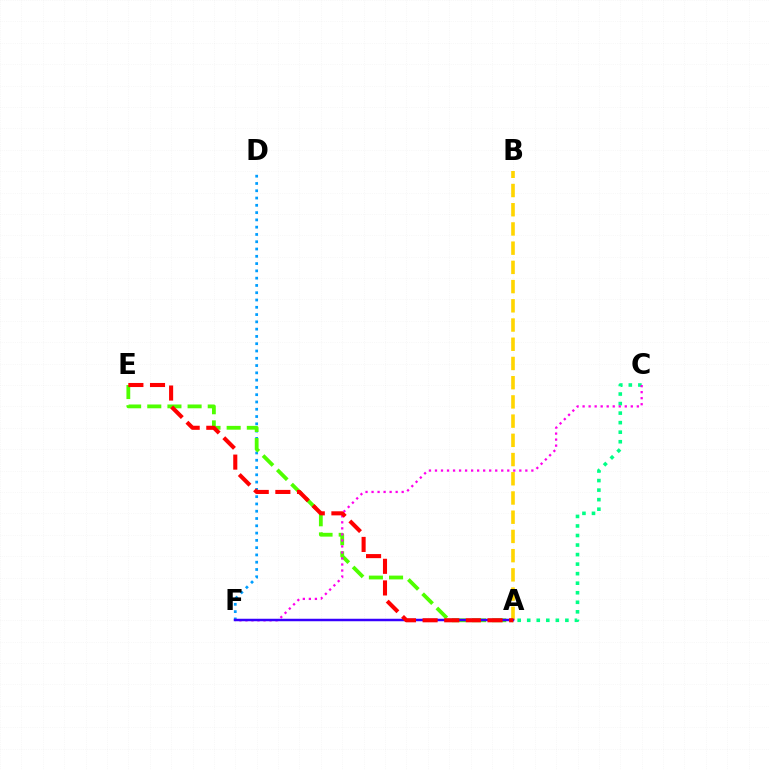{('A', 'C'): [{'color': '#00ff86', 'line_style': 'dotted', 'thickness': 2.59}], ('D', 'F'): [{'color': '#009eff', 'line_style': 'dotted', 'thickness': 1.98}], ('A', 'E'): [{'color': '#4fff00', 'line_style': 'dashed', 'thickness': 2.74}, {'color': '#ff0000', 'line_style': 'dashed', 'thickness': 2.94}], ('A', 'B'): [{'color': '#ffd500', 'line_style': 'dashed', 'thickness': 2.61}], ('C', 'F'): [{'color': '#ff00ed', 'line_style': 'dotted', 'thickness': 1.64}], ('A', 'F'): [{'color': '#3700ff', 'line_style': 'solid', 'thickness': 1.79}]}